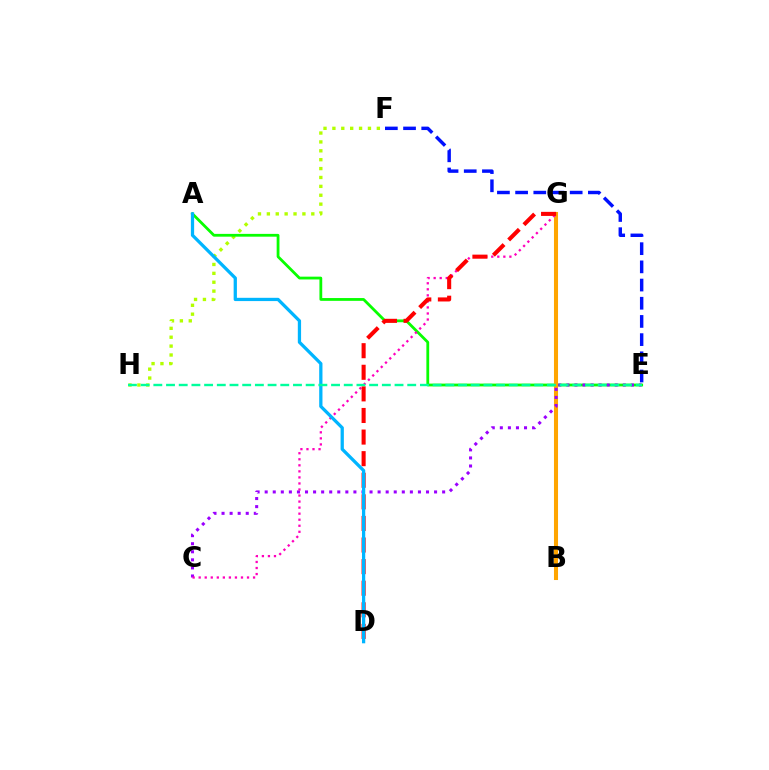{('F', 'H'): [{'color': '#b3ff00', 'line_style': 'dotted', 'thickness': 2.41}], ('A', 'E'): [{'color': '#08ff00', 'line_style': 'solid', 'thickness': 2.01}], ('B', 'G'): [{'color': '#ffa500', 'line_style': 'solid', 'thickness': 2.92}], ('C', 'E'): [{'color': '#9b00ff', 'line_style': 'dotted', 'thickness': 2.19}], ('C', 'G'): [{'color': '#ff00bd', 'line_style': 'dotted', 'thickness': 1.64}], ('D', 'G'): [{'color': '#ff0000', 'line_style': 'dashed', 'thickness': 2.93}], ('E', 'F'): [{'color': '#0010ff', 'line_style': 'dashed', 'thickness': 2.47}], ('A', 'D'): [{'color': '#00b5ff', 'line_style': 'solid', 'thickness': 2.35}], ('E', 'H'): [{'color': '#00ff9d', 'line_style': 'dashed', 'thickness': 1.72}]}